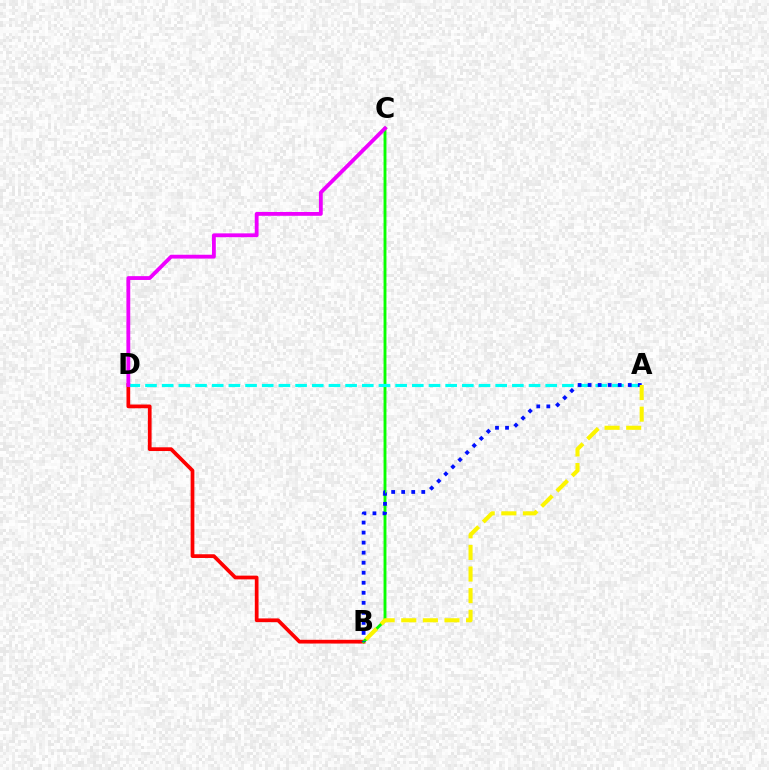{('B', 'D'): [{'color': '#ff0000', 'line_style': 'solid', 'thickness': 2.69}], ('B', 'C'): [{'color': '#08ff00', 'line_style': 'solid', 'thickness': 2.07}], ('A', 'D'): [{'color': '#00fff6', 'line_style': 'dashed', 'thickness': 2.27}], ('C', 'D'): [{'color': '#ee00ff', 'line_style': 'solid', 'thickness': 2.76}], ('A', 'B'): [{'color': '#0010ff', 'line_style': 'dotted', 'thickness': 2.73}, {'color': '#fcf500', 'line_style': 'dashed', 'thickness': 2.94}]}